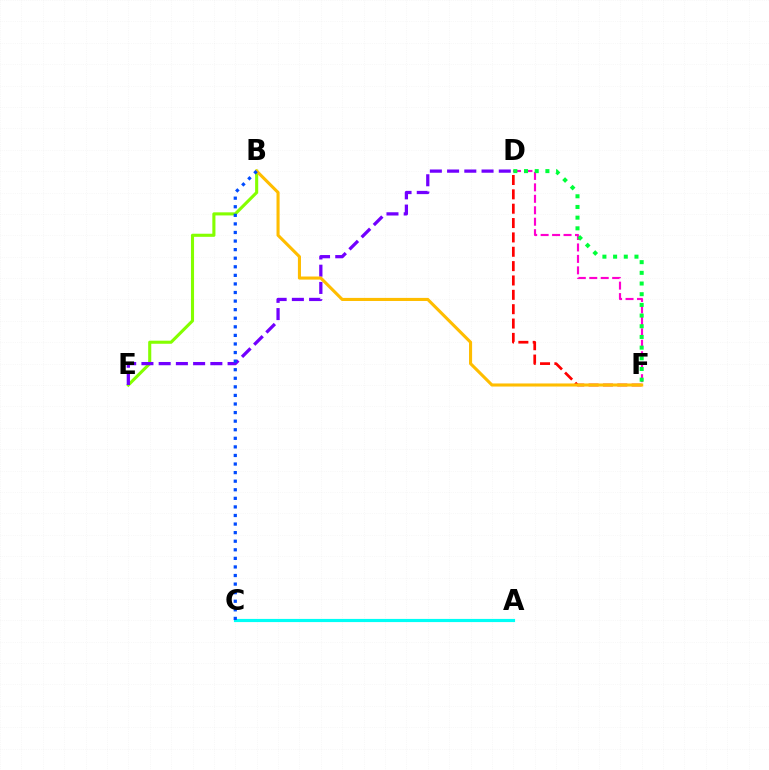{('D', 'F'): [{'color': '#ff00cf', 'line_style': 'dashed', 'thickness': 1.56}, {'color': '#ff0000', 'line_style': 'dashed', 'thickness': 1.95}, {'color': '#00ff39', 'line_style': 'dotted', 'thickness': 2.9}], ('A', 'C'): [{'color': '#00fff6', 'line_style': 'solid', 'thickness': 2.28}], ('B', 'E'): [{'color': '#84ff00', 'line_style': 'solid', 'thickness': 2.23}], ('D', 'E'): [{'color': '#7200ff', 'line_style': 'dashed', 'thickness': 2.34}], ('B', 'F'): [{'color': '#ffbd00', 'line_style': 'solid', 'thickness': 2.22}], ('B', 'C'): [{'color': '#004bff', 'line_style': 'dotted', 'thickness': 2.33}]}